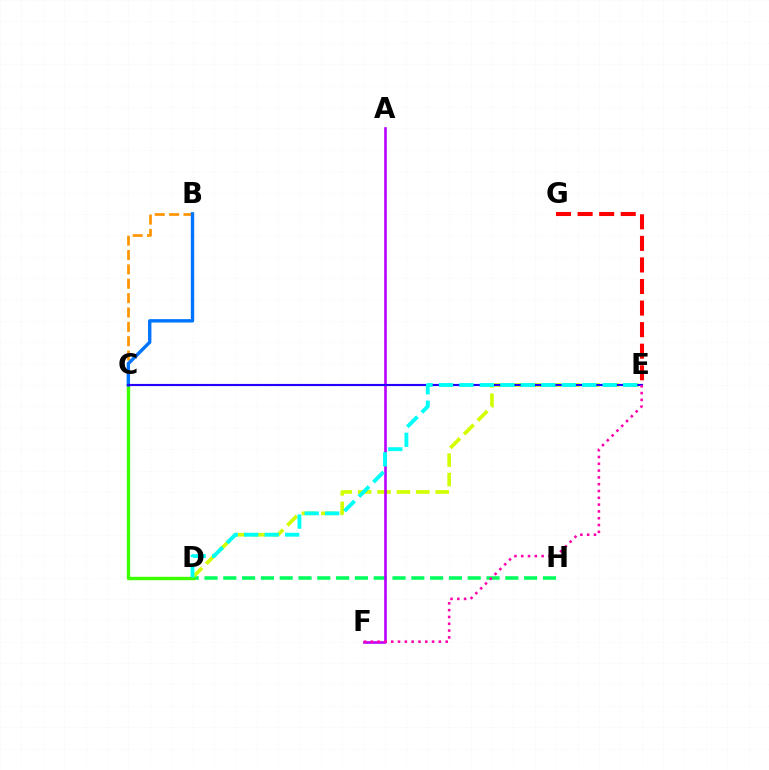{('D', 'H'): [{'color': '#00ff5c', 'line_style': 'dashed', 'thickness': 2.55}], ('B', 'C'): [{'color': '#ff9400', 'line_style': 'dashed', 'thickness': 1.95}, {'color': '#0074ff', 'line_style': 'solid', 'thickness': 2.44}], ('D', 'E'): [{'color': '#d1ff00', 'line_style': 'dashed', 'thickness': 2.63}, {'color': '#00fff6', 'line_style': 'dashed', 'thickness': 2.78}], ('A', 'F'): [{'color': '#b900ff', 'line_style': 'solid', 'thickness': 1.89}], ('C', 'D'): [{'color': '#3dff00', 'line_style': 'solid', 'thickness': 2.44}], ('C', 'E'): [{'color': '#2500ff', 'line_style': 'solid', 'thickness': 1.55}], ('E', 'F'): [{'color': '#ff00ac', 'line_style': 'dotted', 'thickness': 1.85}], ('E', 'G'): [{'color': '#ff0000', 'line_style': 'dashed', 'thickness': 2.93}]}